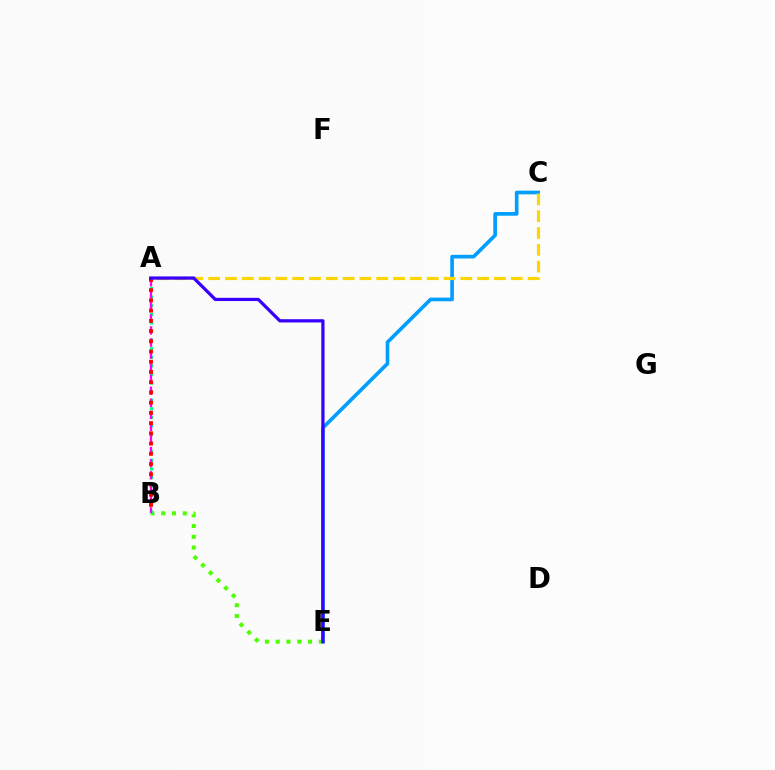{('C', 'E'): [{'color': '#009eff', 'line_style': 'solid', 'thickness': 2.63}], ('B', 'E'): [{'color': '#4fff00', 'line_style': 'dotted', 'thickness': 2.93}], ('A', 'B'): [{'color': '#00ff86', 'line_style': 'dotted', 'thickness': 2.33}, {'color': '#ff00ed', 'line_style': 'dashed', 'thickness': 1.64}, {'color': '#ff0000', 'line_style': 'dotted', 'thickness': 2.78}], ('A', 'C'): [{'color': '#ffd500', 'line_style': 'dashed', 'thickness': 2.28}], ('A', 'E'): [{'color': '#3700ff', 'line_style': 'solid', 'thickness': 2.34}]}